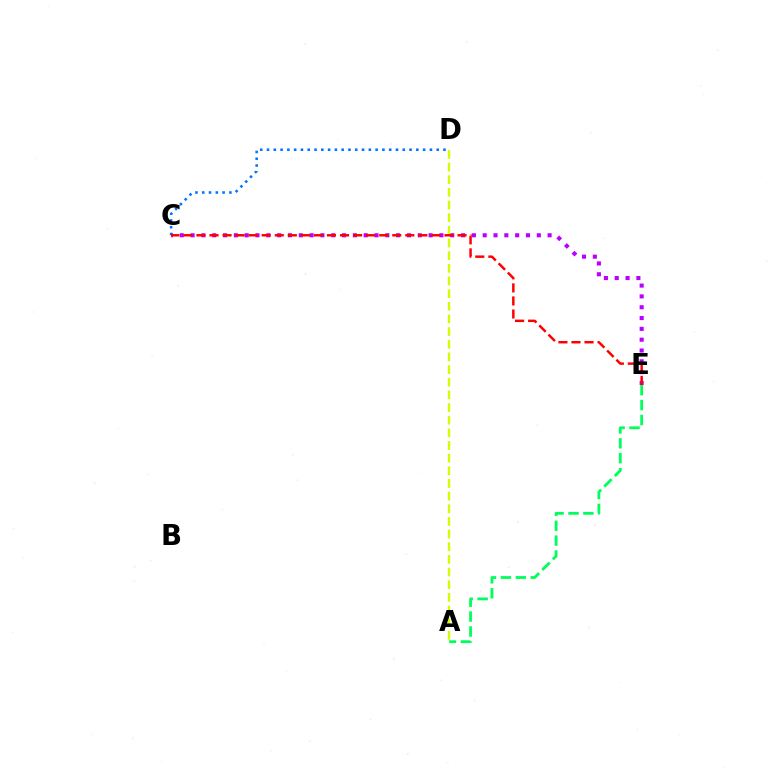{('C', 'D'): [{'color': '#0074ff', 'line_style': 'dotted', 'thickness': 1.84}], ('C', 'E'): [{'color': '#b900ff', 'line_style': 'dotted', 'thickness': 2.94}, {'color': '#ff0000', 'line_style': 'dashed', 'thickness': 1.77}], ('A', 'E'): [{'color': '#00ff5c', 'line_style': 'dashed', 'thickness': 2.02}], ('A', 'D'): [{'color': '#d1ff00', 'line_style': 'dashed', 'thickness': 1.72}]}